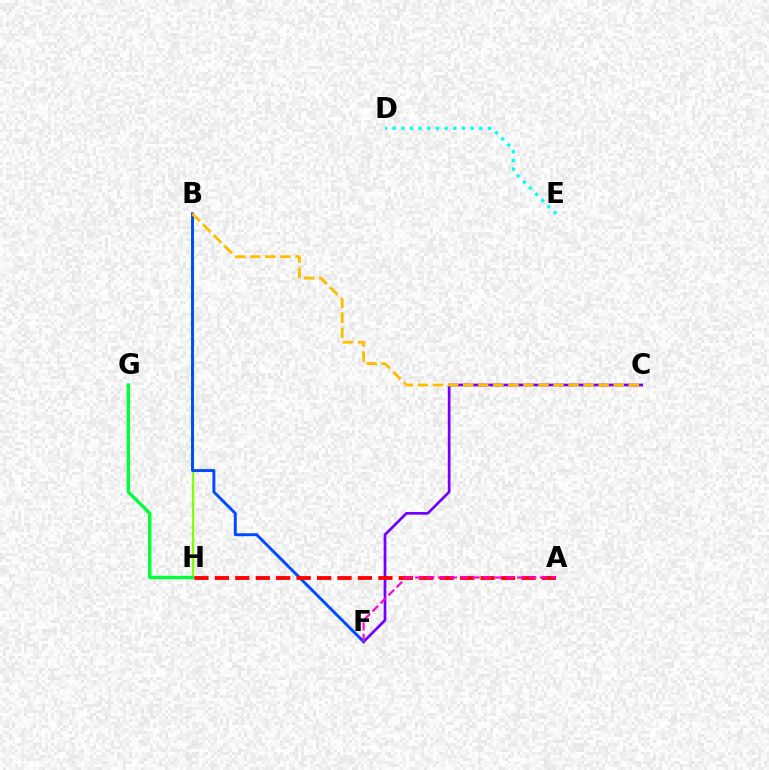{('B', 'H'): [{'color': '#84ff00', 'line_style': 'solid', 'thickness': 1.64}], ('D', 'E'): [{'color': '#00fff6', 'line_style': 'dotted', 'thickness': 2.36}], ('C', 'F'): [{'color': '#7200ff', 'line_style': 'solid', 'thickness': 1.94}], ('B', 'F'): [{'color': '#004bff', 'line_style': 'solid', 'thickness': 2.12}], ('G', 'H'): [{'color': '#00ff39', 'line_style': 'solid', 'thickness': 2.43}], ('A', 'H'): [{'color': '#ff0000', 'line_style': 'dashed', 'thickness': 2.78}], ('B', 'C'): [{'color': '#ffbd00', 'line_style': 'dashed', 'thickness': 2.05}], ('A', 'F'): [{'color': '#ff00cf', 'line_style': 'dashed', 'thickness': 1.54}]}